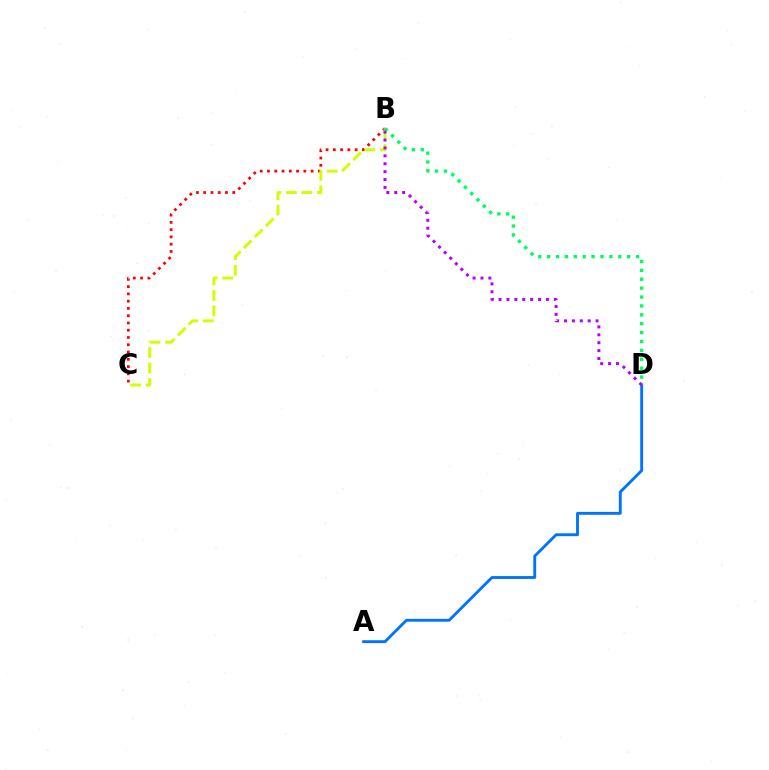{('B', 'C'): [{'color': '#ff0000', 'line_style': 'dotted', 'thickness': 1.98}, {'color': '#d1ff00', 'line_style': 'dashed', 'thickness': 2.11}], ('A', 'D'): [{'color': '#0074ff', 'line_style': 'solid', 'thickness': 2.07}], ('B', 'D'): [{'color': '#00ff5c', 'line_style': 'dotted', 'thickness': 2.42}, {'color': '#b900ff', 'line_style': 'dotted', 'thickness': 2.15}]}